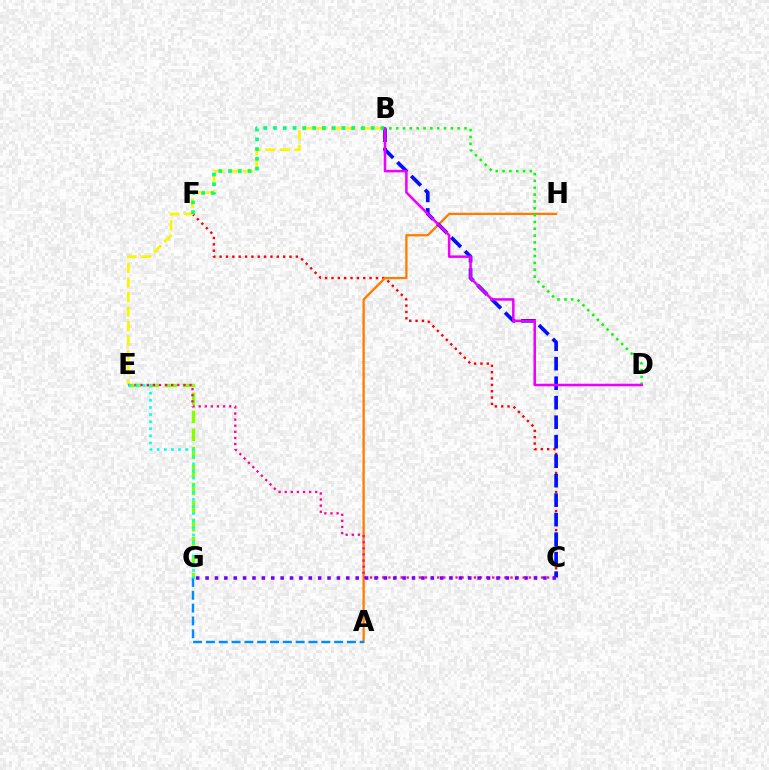{('C', 'F'): [{'color': '#ff0000', 'line_style': 'dotted', 'thickness': 1.73}], ('A', 'H'): [{'color': '#ff7c00', 'line_style': 'solid', 'thickness': 1.66}], ('B', 'E'): [{'color': '#fcf500', 'line_style': 'dashed', 'thickness': 1.98}], ('B', 'C'): [{'color': '#0010ff', 'line_style': 'dashed', 'thickness': 2.65}], ('E', 'G'): [{'color': '#84ff00', 'line_style': 'dashed', 'thickness': 2.45}, {'color': '#00fff6', 'line_style': 'dotted', 'thickness': 1.93}], ('B', 'F'): [{'color': '#00ff74', 'line_style': 'dotted', 'thickness': 2.66}], ('C', 'E'): [{'color': '#ff0094', 'line_style': 'dotted', 'thickness': 1.66}], ('A', 'G'): [{'color': '#008cff', 'line_style': 'dashed', 'thickness': 1.74}], ('B', 'D'): [{'color': '#08ff00', 'line_style': 'dotted', 'thickness': 1.86}, {'color': '#ee00ff', 'line_style': 'solid', 'thickness': 1.82}], ('C', 'G'): [{'color': '#7200ff', 'line_style': 'dotted', 'thickness': 2.55}]}